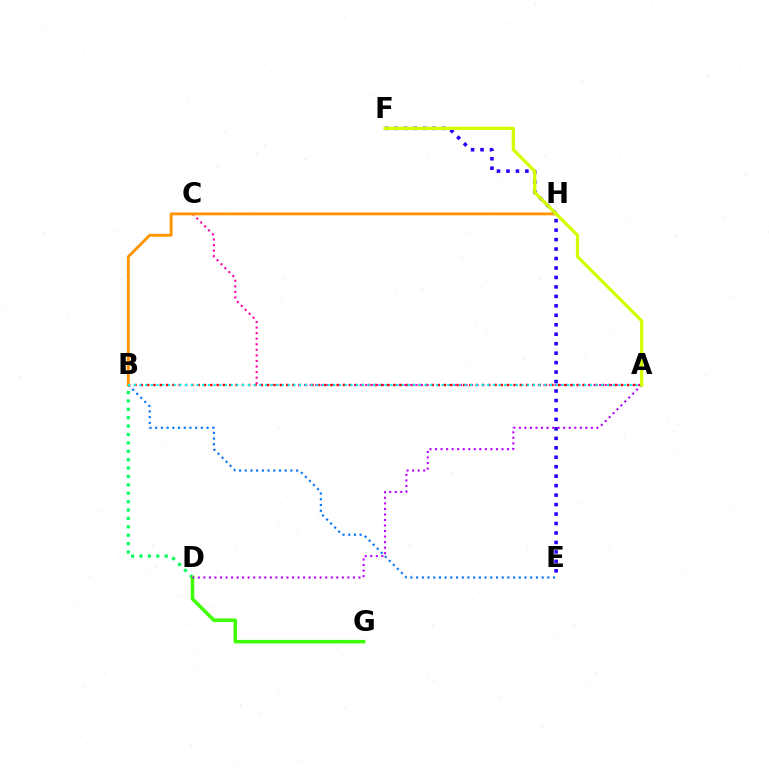{('E', 'F'): [{'color': '#2500ff', 'line_style': 'dotted', 'thickness': 2.57}], ('A', 'C'): [{'color': '#ff00ac', 'line_style': 'dotted', 'thickness': 1.51}], ('B', 'D'): [{'color': '#00ff5c', 'line_style': 'dotted', 'thickness': 2.28}], ('D', 'G'): [{'color': '#3dff00', 'line_style': 'solid', 'thickness': 2.53}], ('B', 'E'): [{'color': '#0074ff', 'line_style': 'dotted', 'thickness': 1.55}], ('A', 'B'): [{'color': '#ff0000', 'line_style': 'dotted', 'thickness': 1.72}, {'color': '#00fff6', 'line_style': 'dotted', 'thickness': 1.55}], ('A', 'D'): [{'color': '#b900ff', 'line_style': 'dotted', 'thickness': 1.5}], ('B', 'H'): [{'color': '#ff9400', 'line_style': 'solid', 'thickness': 2.06}], ('A', 'F'): [{'color': '#d1ff00', 'line_style': 'solid', 'thickness': 2.34}]}